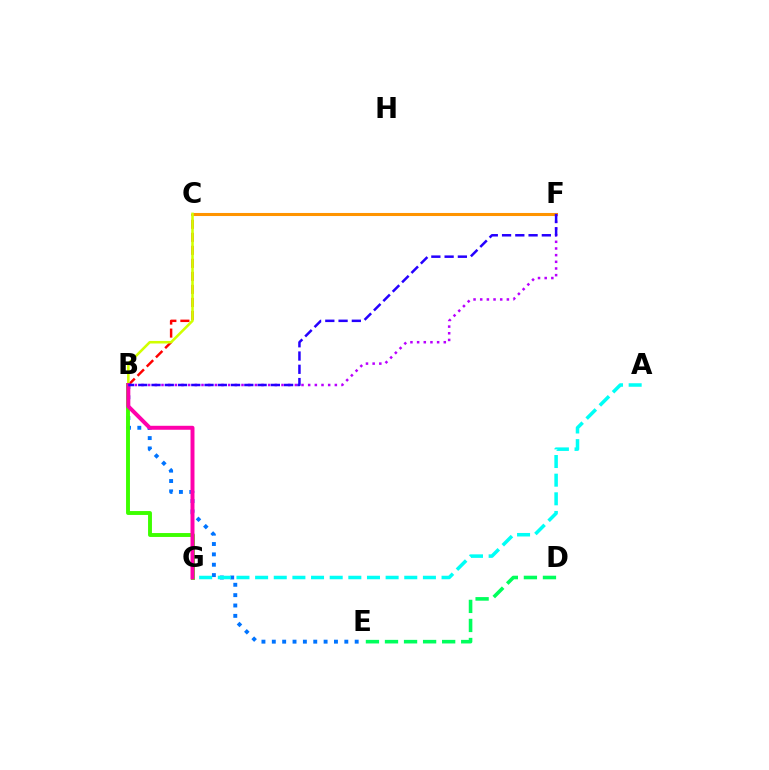{('D', 'E'): [{'color': '#00ff5c', 'line_style': 'dashed', 'thickness': 2.59}], ('B', 'C'): [{'color': '#ff0000', 'line_style': 'dashed', 'thickness': 1.77}, {'color': '#d1ff00', 'line_style': 'solid', 'thickness': 1.84}], ('B', 'E'): [{'color': '#0074ff', 'line_style': 'dotted', 'thickness': 2.81}], ('A', 'G'): [{'color': '#00fff6', 'line_style': 'dashed', 'thickness': 2.53}], ('C', 'F'): [{'color': '#ff9400', 'line_style': 'solid', 'thickness': 2.2}], ('B', 'G'): [{'color': '#3dff00', 'line_style': 'solid', 'thickness': 2.8}, {'color': '#ff00ac', 'line_style': 'solid', 'thickness': 2.86}], ('B', 'F'): [{'color': '#b900ff', 'line_style': 'dotted', 'thickness': 1.81}, {'color': '#2500ff', 'line_style': 'dashed', 'thickness': 1.8}]}